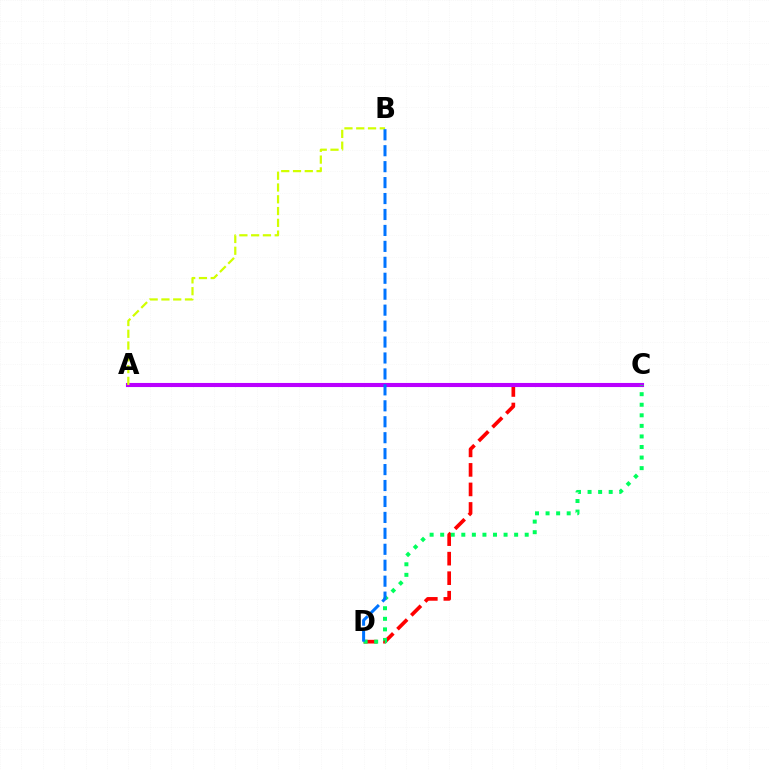{('C', 'D'): [{'color': '#ff0000', 'line_style': 'dashed', 'thickness': 2.65}, {'color': '#00ff5c', 'line_style': 'dotted', 'thickness': 2.87}], ('A', 'C'): [{'color': '#b900ff', 'line_style': 'solid', 'thickness': 2.95}], ('A', 'B'): [{'color': '#d1ff00', 'line_style': 'dashed', 'thickness': 1.6}], ('B', 'D'): [{'color': '#0074ff', 'line_style': 'dashed', 'thickness': 2.17}]}